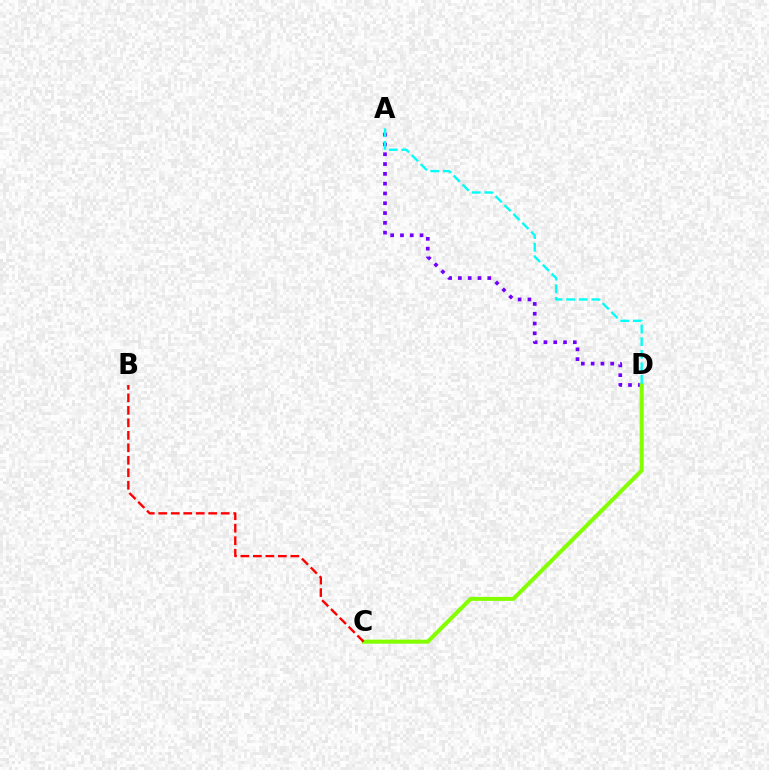{('A', 'D'): [{'color': '#7200ff', 'line_style': 'dotted', 'thickness': 2.66}, {'color': '#00fff6', 'line_style': 'dashed', 'thickness': 1.71}], ('C', 'D'): [{'color': '#84ff00', 'line_style': 'solid', 'thickness': 2.9}], ('B', 'C'): [{'color': '#ff0000', 'line_style': 'dashed', 'thickness': 1.7}]}